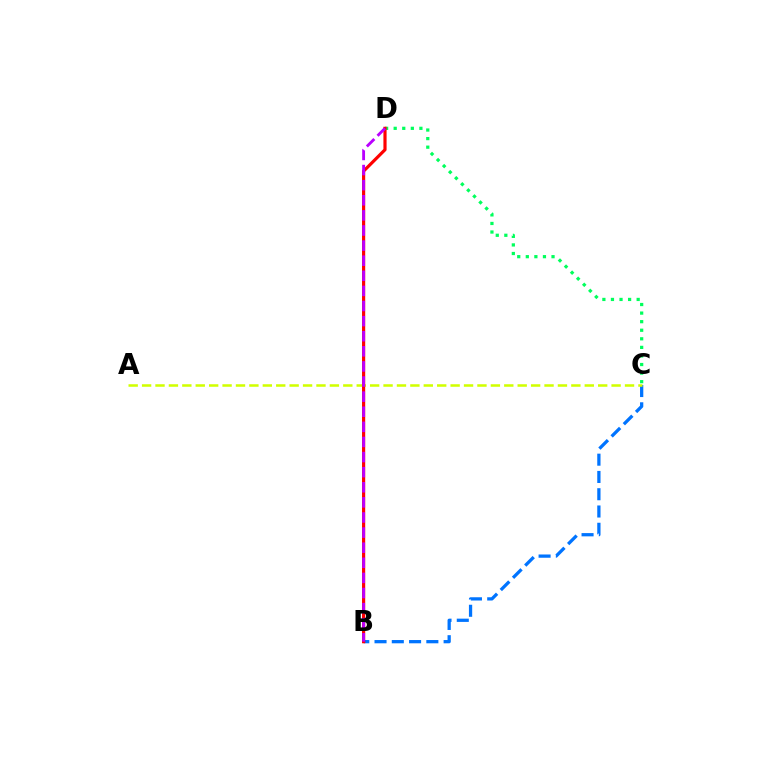{('B', 'C'): [{'color': '#0074ff', 'line_style': 'dashed', 'thickness': 2.35}], ('A', 'C'): [{'color': '#d1ff00', 'line_style': 'dashed', 'thickness': 1.82}], ('C', 'D'): [{'color': '#00ff5c', 'line_style': 'dotted', 'thickness': 2.33}], ('B', 'D'): [{'color': '#ff0000', 'line_style': 'solid', 'thickness': 2.28}, {'color': '#b900ff', 'line_style': 'dashed', 'thickness': 2.05}]}